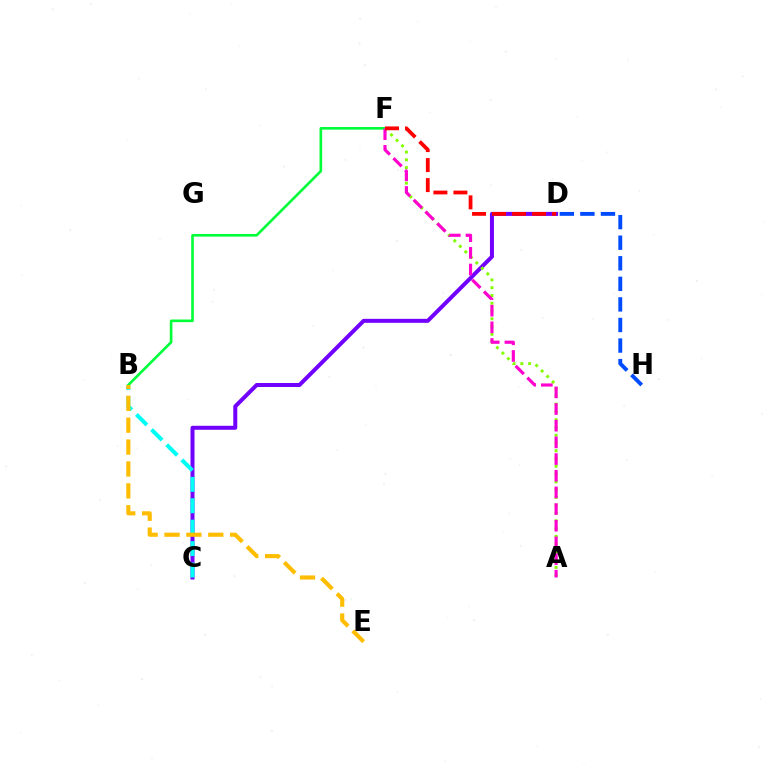{('C', 'D'): [{'color': '#7200ff', 'line_style': 'solid', 'thickness': 2.88}], ('B', 'F'): [{'color': '#00ff39', 'line_style': 'solid', 'thickness': 1.9}], ('A', 'F'): [{'color': '#84ff00', 'line_style': 'dotted', 'thickness': 2.11}, {'color': '#ff00cf', 'line_style': 'dashed', 'thickness': 2.26}], ('D', 'H'): [{'color': '#004bff', 'line_style': 'dashed', 'thickness': 2.79}], ('B', 'C'): [{'color': '#00fff6', 'line_style': 'dashed', 'thickness': 2.91}], ('D', 'F'): [{'color': '#ff0000', 'line_style': 'dashed', 'thickness': 2.72}], ('B', 'E'): [{'color': '#ffbd00', 'line_style': 'dashed', 'thickness': 2.97}]}